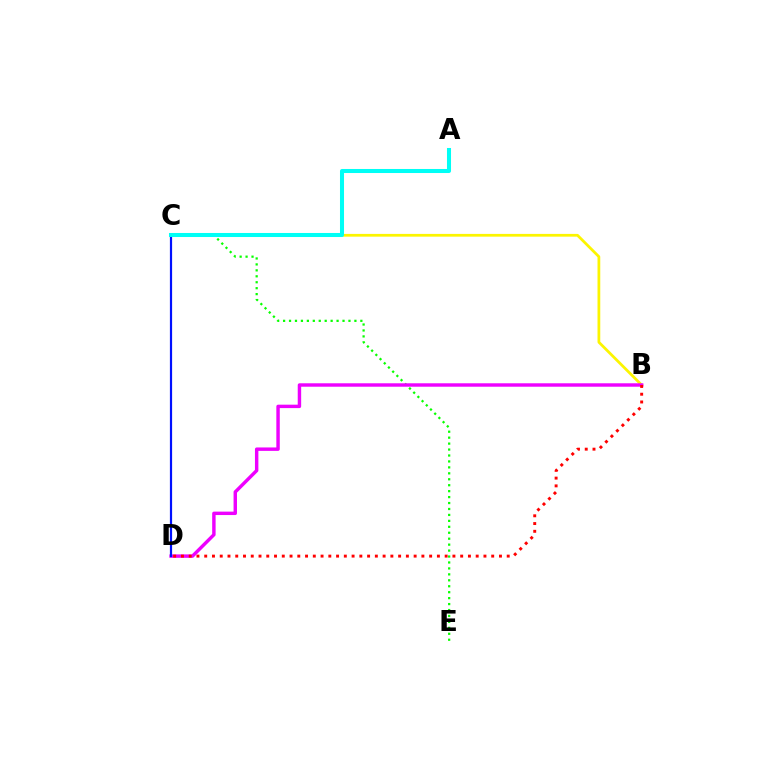{('C', 'E'): [{'color': '#08ff00', 'line_style': 'dotted', 'thickness': 1.61}], ('B', 'C'): [{'color': '#fcf500', 'line_style': 'solid', 'thickness': 1.98}], ('B', 'D'): [{'color': '#ee00ff', 'line_style': 'solid', 'thickness': 2.47}, {'color': '#ff0000', 'line_style': 'dotted', 'thickness': 2.11}], ('C', 'D'): [{'color': '#0010ff', 'line_style': 'solid', 'thickness': 1.59}], ('A', 'C'): [{'color': '#00fff6', 'line_style': 'solid', 'thickness': 2.91}]}